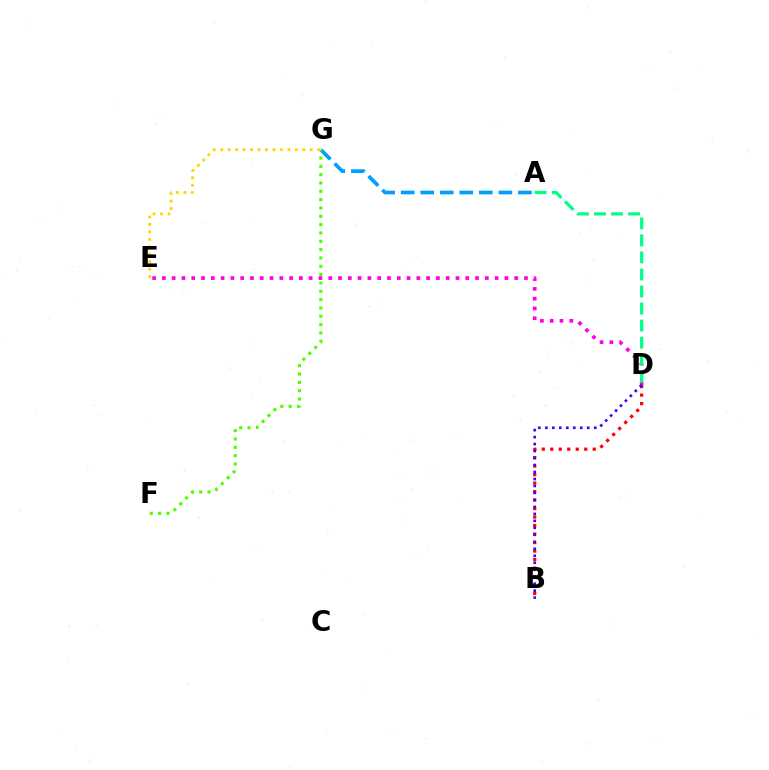{('D', 'E'): [{'color': '#ff00ed', 'line_style': 'dotted', 'thickness': 2.66}], ('B', 'D'): [{'color': '#ff0000', 'line_style': 'dotted', 'thickness': 2.31}, {'color': '#3700ff', 'line_style': 'dotted', 'thickness': 1.9}], ('A', 'G'): [{'color': '#009eff', 'line_style': 'dashed', 'thickness': 2.65}], ('F', 'G'): [{'color': '#4fff00', 'line_style': 'dotted', 'thickness': 2.26}], ('E', 'G'): [{'color': '#ffd500', 'line_style': 'dotted', 'thickness': 2.03}], ('A', 'D'): [{'color': '#00ff86', 'line_style': 'dashed', 'thickness': 2.32}]}